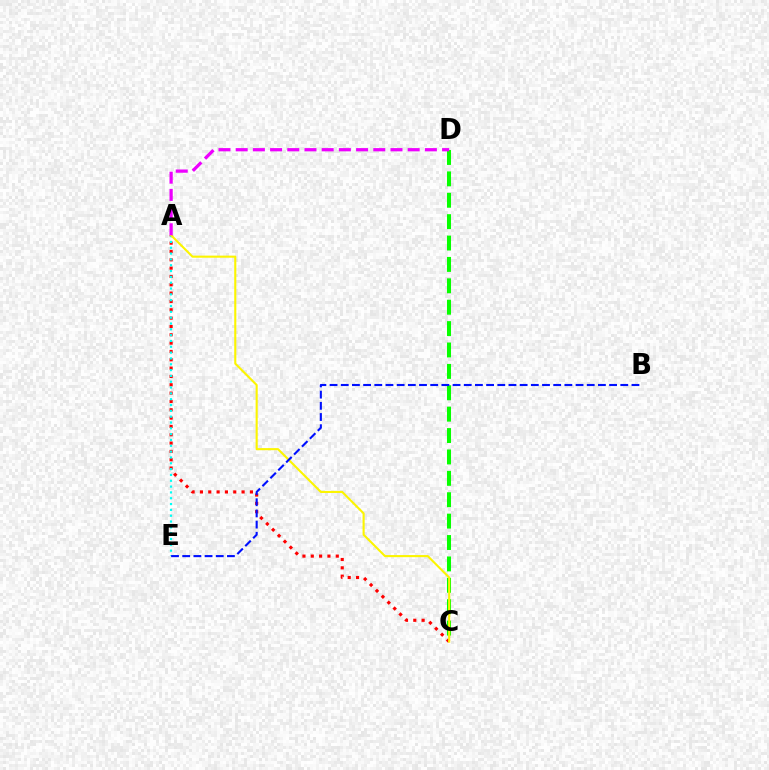{('A', 'C'): [{'color': '#ff0000', 'line_style': 'dotted', 'thickness': 2.26}, {'color': '#fcf500', 'line_style': 'solid', 'thickness': 1.51}], ('C', 'D'): [{'color': '#08ff00', 'line_style': 'dashed', 'thickness': 2.91}], ('A', 'E'): [{'color': '#00fff6', 'line_style': 'dotted', 'thickness': 1.58}], ('A', 'D'): [{'color': '#ee00ff', 'line_style': 'dashed', 'thickness': 2.34}], ('B', 'E'): [{'color': '#0010ff', 'line_style': 'dashed', 'thickness': 1.52}]}